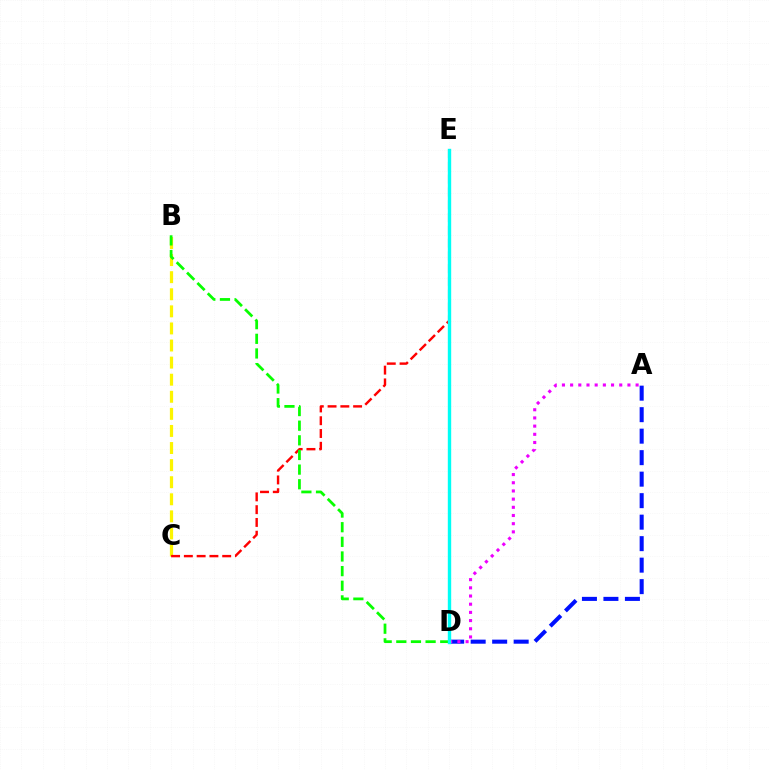{('A', 'D'): [{'color': '#0010ff', 'line_style': 'dashed', 'thickness': 2.92}, {'color': '#ee00ff', 'line_style': 'dotted', 'thickness': 2.22}], ('B', 'C'): [{'color': '#fcf500', 'line_style': 'dashed', 'thickness': 2.32}], ('C', 'E'): [{'color': '#ff0000', 'line_style': 'dashed', 'thickness': 1.74}], ('B', 'D'): [{'color': '#08ff00', 'line_style': 'dashed', 'thickness': 1.99}], ('D', 'E'): [{'color': '#00fff6', 'line_style': 'solid', 'thickness': 2.44}]}